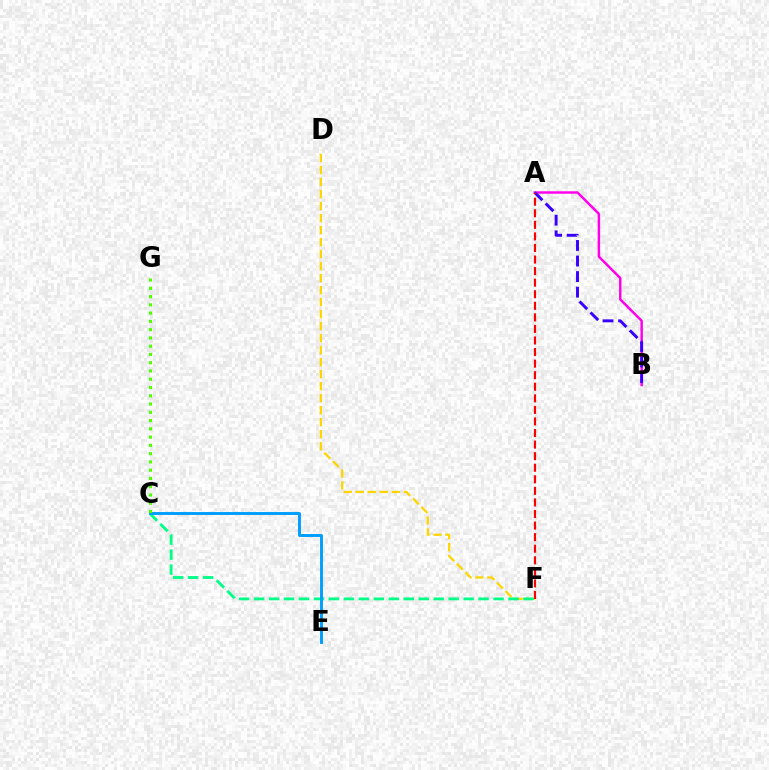{('A', 'B'): [{'color': '#ff00ed', 'line_style': 'solid', 'thickness': 1.77}, {'color': '#3700ff', 'line_style': 'dashed', 'thickness': 2.11}], ('D', 'F'): [{'color': '#ffd500', 'line_style': 'dashed', 'thickness': 1.63}], ('C', 'F'): [{'color': '#00ff86', 'line_style': 'dashed', 'thickness': 2.03}], ('A', 'F'): [{'color': '#ff0000', 'line_style': 'dashed', 'thickness': 1.57}], ('C', 'E'): [{'color': '#009eff', 'line_style': 'solid', 'thickness': 2.1}], ('C', 'G'): [{'color': '#4fff00', 'line_style': 'dotted', 'thickness': 2.25}]}